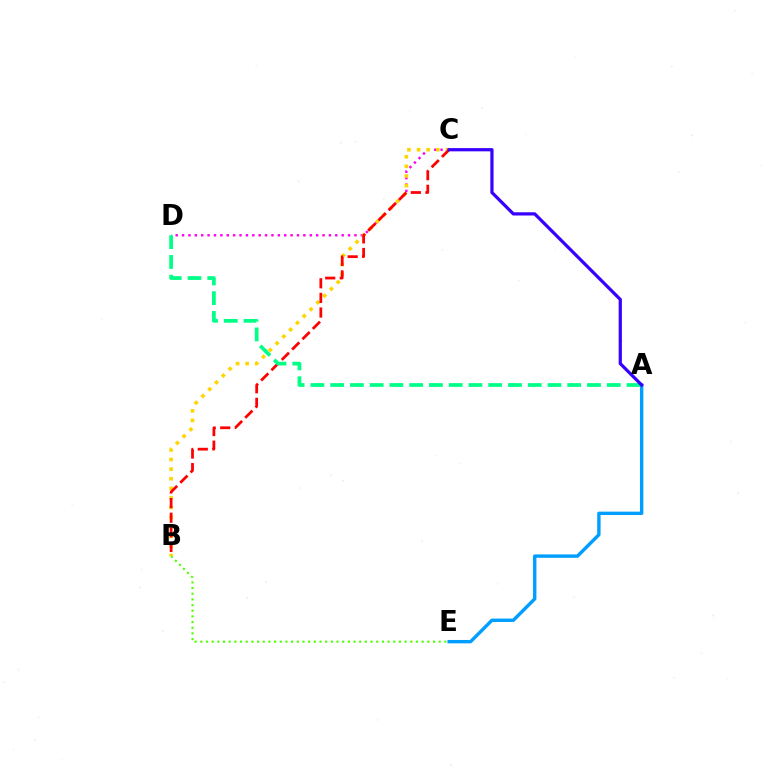{('C', 'D'): [{'color': '#ff00ed', 'line_style': 'dotted', 'thickness': 1.73}], ('B', 'E'): [{'color': '#4fff00', 'line_style': 'dotted', 'thickness': 1.54}], ('B', 'C'): [{'color': '#ffd500', 'line_style': 'dotted', 'thickness': 2.61}, {'color': '#ff0000', 'line_style': 'dashed', 'thickness': 1.99}], ('A', 'E'): [{'color': '#009eff', 'line_style': 'solid', 'thickness': 2.44}], ('A', 'D'): [{'color': '#00ff86', 'line_style': 'dashed', 'thickness': 2.68}], ('A', 'C'): [{'color': '#3700ff', 'line_style': 'solid', 'thickness': 2.32}]}